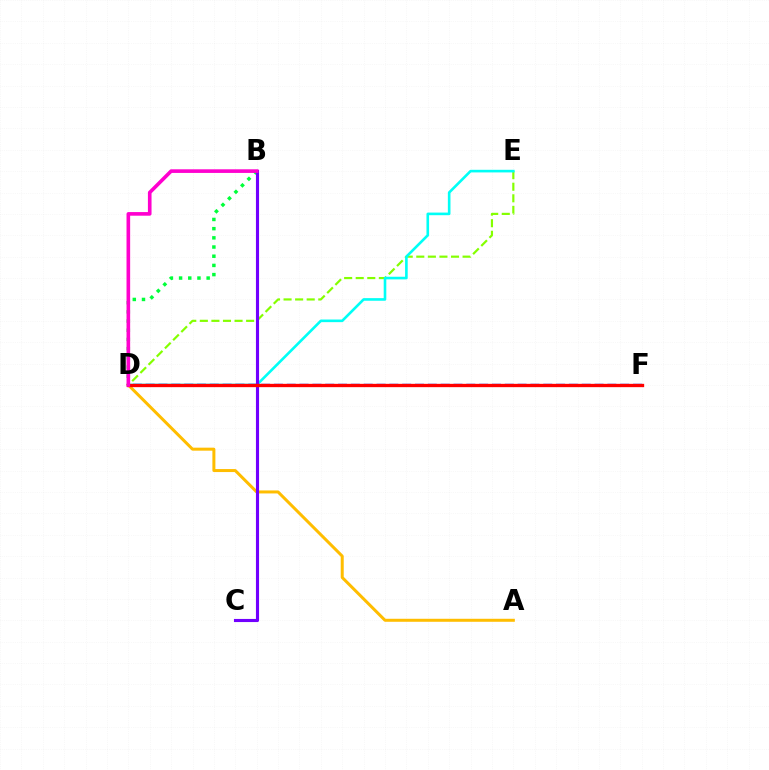{('A', 'D'): [{'color': '#ffbd00', 'line_style': 'solid', 'thickness': 2.16}], ('D', 'E'): [{'color': '#84ff00', 'line_style': 'dashed', 'thickness': 1.57}, {'color': '#00fff6', 'line_style': 'solid', 'thickness': 1.89}], ('B', 'D'): [{'color': '#00ff39', 'line_style': 'dotted', 'thickness': 2.5}, {'color': '#ff00cf', 'line_style': 'solid', 'thickness': 2.61}], ('D', 'F'): [{'color': '#004bff', 'line_style': 'dashed', 'thickness': 1.74}, {'color': '#ff0000', 'line_style': 'solid', 'thickness': 2.39}], ('B', 'C'): [{'color': '#7200ff', 'line_style': 'solid', 'thickness': 2.24}]}